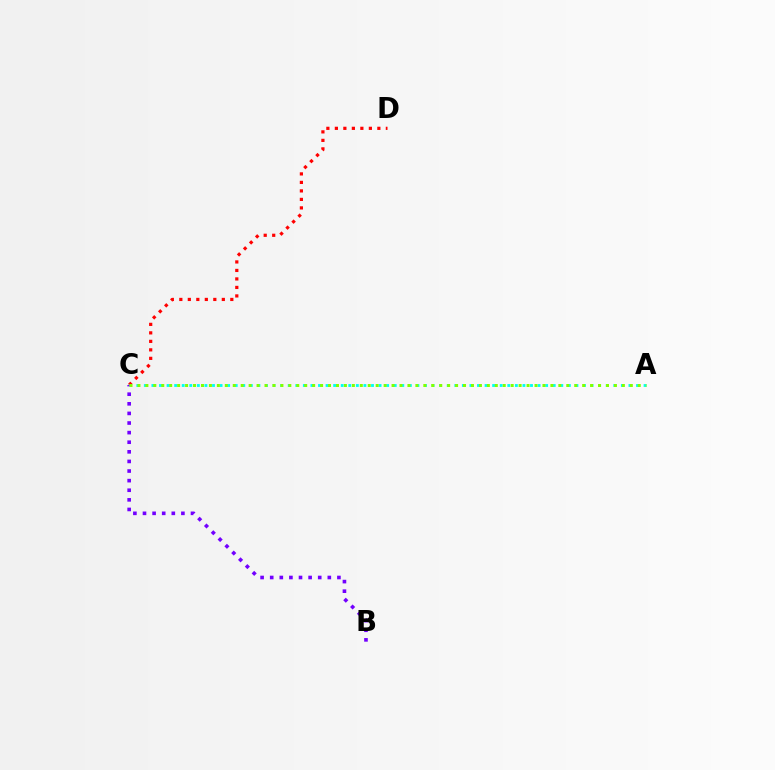{('B', 'C'): [{'color': '#7200ff', 'line_style': 'dotted', 'thickness': 2.61}], ('C', 'D'): [{'color': '#ff0000', 'line_style': 'dotted', 'thickness': 2.31}], ('A', 'C'): [{'color': '#00fff6', 'line_style': 'dotted', 'thickness': 2.06}, {'color': '#84ff00', 'line_style': 'dotted', 'thickness': 2.16}]}